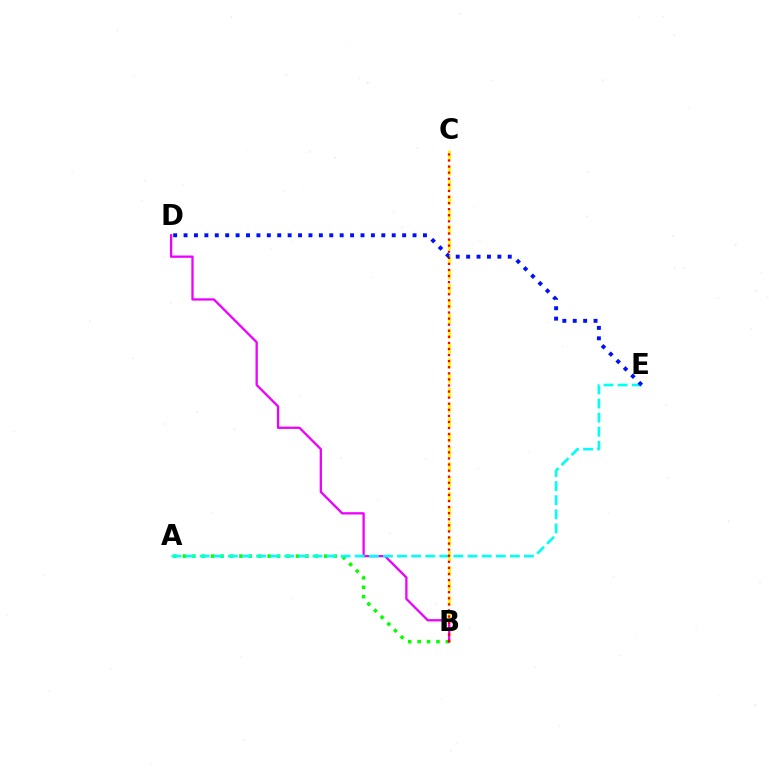{('B', 'C'): [{'color': '#fcf500', 'line_style': 'dashed', 'thickness': 2.02}, {'color': '#ff0000', 'line_style': 'dotted', 'thickness': 1.65}], ('A', 'B'): [{'color': '#08ff00', 'line_style': 'dotted', 'thickness': 2.56}], ('B', 'D'): [{'color': '#ee00ff', 'line_style': 'solid', 'thickness': 1.65}], ('A', 'E'): [{'color': '#00fff6', 'line_style': 'dashed', 'thickness': 1.92}], ('D', 'E'): [{'color': '#0010ff', 'line_style': 'dotted', 'thickness': 2.83}]}